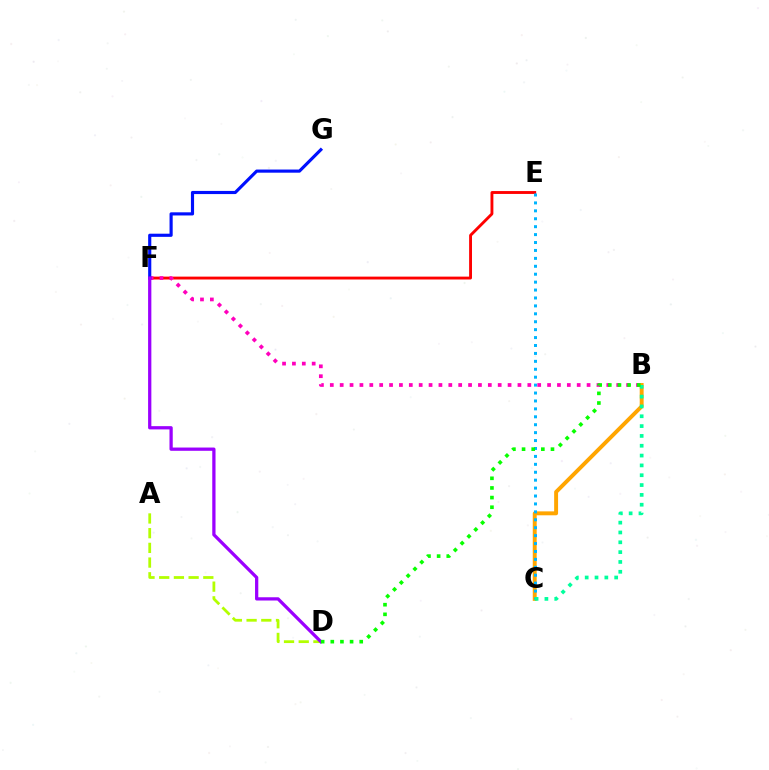{('E', 'F'): [{'color': '#ff0000', 'line_style': 'solid', 'thickness': 2.07}], ('B', 'F'): [{'color': '#ff00bd', 'line_style': 'dotted', 'thickness': 2.68}], ('B', 'C'): [{'color': '#ffa500', 'line_style': 'solid', 'thickness': 2.82}, {'color': '#00ff9d', 'line_style': 'dotted', 'thickness': 2.67}], ('A', 'D'): [{'color': '#b3ff00', 'line_style': 'dashed', 'thickness': 2.0}], ('F', 'G'): [{'color': '#0010ff', 'line_style': 'solid', 'thickness': 2.27}], ('C', 'E'): [{'color': '#00b5ff', 'line_style': 'dotted', 'thickness': 2.15}], ('D', 'F'): [{'color': '#9b00ff', 'line_style': 'solid', 'thickness': 2.35}], ('B', 'D'): [{'color': '#08ff00', 'line_style': 'dotted', 'thickness': 2.62}]}